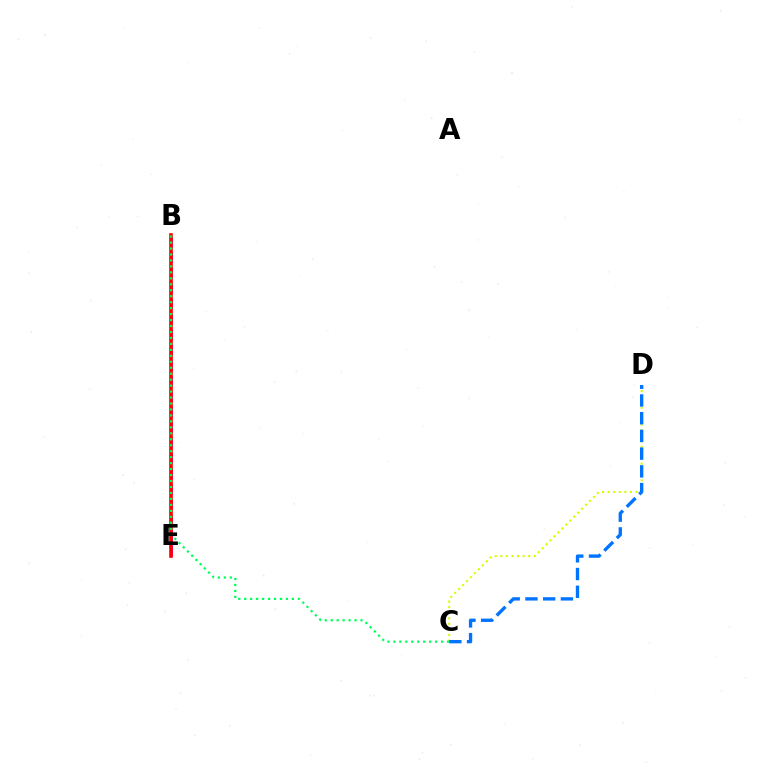{('B', 'E'): [{'color': '#b900ff', 'line_style': 'dashed', 'thickness': 2.1}, {'color': '#ff0000', 'line_style': 'solid', 'thickness': 2.62}], ('C', 'D'): [{'color': '#d1ff00', 'line_style': 'dotted', 'thickness': 1.52}, {'color': '#0074ff', 'line_style': 'dashed', 'thickness': 2.41}], ('B', 'C'): [{'color': '#00ff5c', 'line_style': 'dotted', 'thickness': 1.62}]}